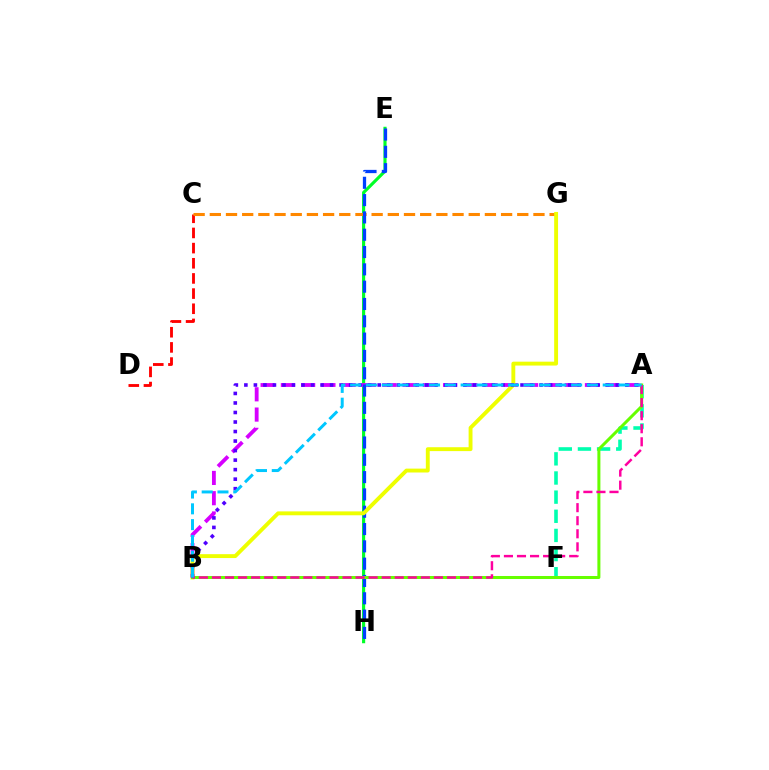{('E', 'H'): [{'color': '#00ff27', 'line_style': 'solid', 'thickness': 2.26}, {'color': '#003fff', 'line_style': 'dashed', 'thickness': 2.35}], ('A', 'B'): [{'color': '#d600ff', 'line_style': 'dashed', 'thickness': 2.75}, {'color': '#66ff00', 'line_style': 'solid', 'thickness': 2.17}, {'color': '#4f00ff', 'line_style': 'dotted', 'thickness': 2.59}, {'color': '#ff00a0', 'line_style': 'dashed', 'thickness': 1.77}, {'color': '#00c7ff', 'line_style': 'dashed', 'thickness': 2.14}], ('C', 'D'): [{'color': '#ff0000', 'line_style': 'dashed', 'thickness': 2.06}], ('C', 'G'): [{'color': '#ff8800', 'line_style': 'dashed', 'thickness': 2.2}], ('A', 'F'): [{'color': '#00ffaf', 'line_style': 'dashed', 'thickness': 2.6}], ('B', 'G'): [{'color': '#eeff00', 'line_style': 'solid', 'thickness': 2.8}]}